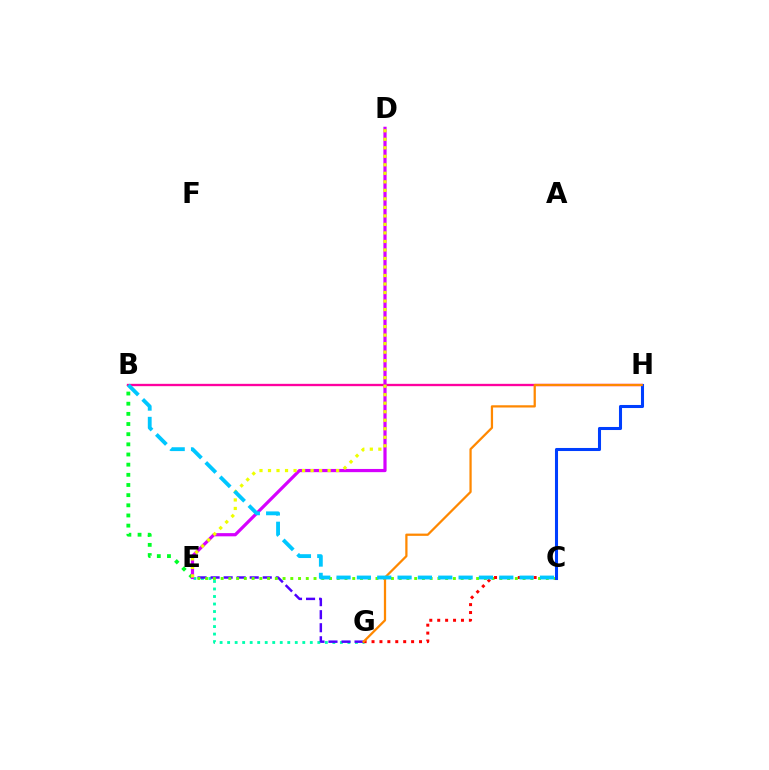{('B', 'E'): [{'color': '#00ff27', 'line_style': 'dotted', 'thickness': 2.76}], ('E', 'G'): [{'color': '#00ffaf', 'line_style': 'dotted', 'thickness': 2.04}, {'color': '#4f00ff', 'line_style': 'dashed', 'thickness': 1.77}], ('B', 'H'): [{'color': '#ff00a0', 'line_style': 'solid', 'thickness': 1.68}], ('D', 'E'): [{'color': '#d600ff', 'line_style': 'solid', 'thickness': 2.31}, {'color': '#eeff00', 'line_style': 'dotted', 'thickness': 2.31}], ('C', 'E'): [{'color': '#66ff00', 'line_style': 'dotted', 'thickness': 2.1}], ('C', 'H'): [{'color': '#003fff', 'line_style': 'solid', 'thickness': 2.2}], ('C', 'G'): [{'color': '#ff0000', 'line_style': 'dotted', 'thickness': 2.15}], ('G', 'H'): [{'color': '#ff8800', 'line_style': 'solid', 'thickness': 1.62}], ('B', 'C'): [{'color': '#00c7ff', 'line_style': 'dashed', 'thickness': 2.76}]}